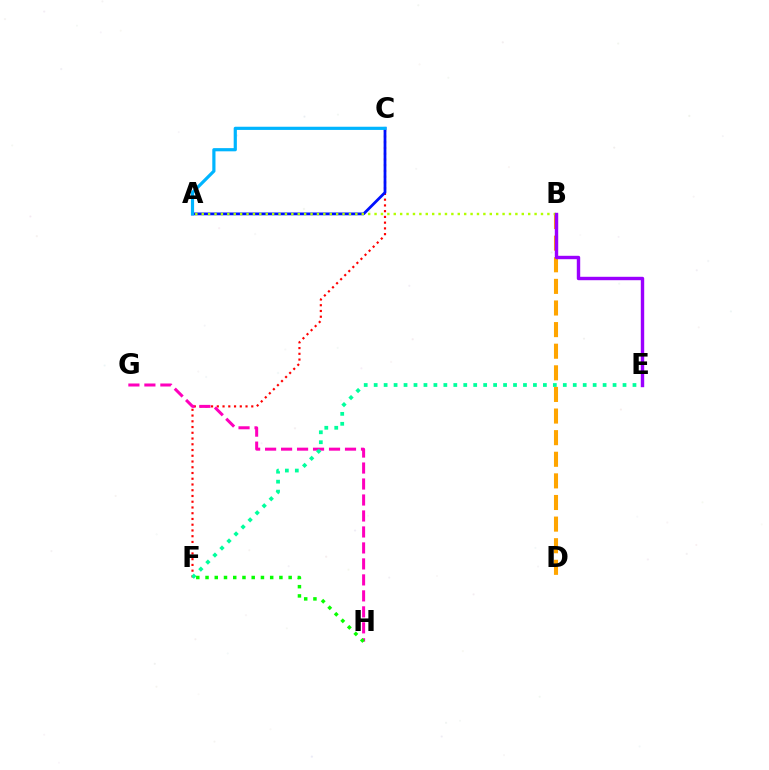{('C', 'F'): [{'color': '#ff0000', 'line_style': 'dotted', 'thickness': 1.56}], ('A', 'C'): [{'color': '#0010ff', 'line_style': 'solid', 'thickness': 2.0}, {'color': '#00b5ff', 'line_style': 'solid', 'thickness': 2.29}], ('G', 'H'): [{'color': '#ff00bd', 'line_style': 'dashed', 'thickness': 2.17}], ('B', 'D'): [{'color': '#ffa500', 'line_style': 'dashed', 'thickness': 2.94}], ('A', 'B'): [{'color': '#b3ff00', 'line_style': 'dotted', 'thickness': 1.74}], ('E', 'F'): [{'color': '#00ff9d', 'line_style': 'dotted', 'thickness': 2.7}], ('B', 'E'): [{'color': '#9b00ff', 'line_style': 'solid', 'thickness': 2.45}], ('F', 'H'): [{'color': '#08ff00', 'line_style': 'dotted', 'thickness': 2.51}]}